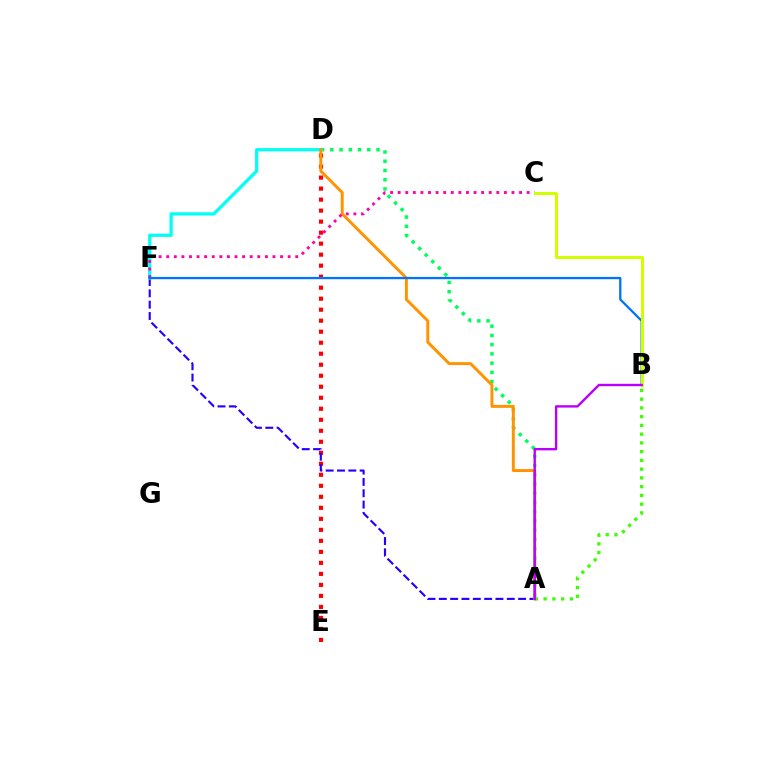{('A', 'B'): [{'color': '#3dff00', 'line_style': 'dotted', 'thickness': 2.38}, {'color': '#b900ff', 'line_style': 'solid', 'thickness': 1.72}], ('D', 'E'): [{'color': '#ff0000', 'line_style': 'dotted', 'thickness': 2.99}], ('A', 'F'): [{'color': '#2500ff', 'line_style': 'dashed', 'thickness': 1.54}], ('A', 'D'): [{'color': '#00ff5c', 'line_style': 'dotted', 'thickness': 2.51}, {'color': '#ff9400', 'line_style': 'solid', 'thickness': 2.13}], ('D', 'F'): [{'color': '#00fff6', 'line_style': 'solid', 'thickness': 2.34}], ('C', 'F'): [{'color': '#ff00ac', 'line_style': 'dotted', 'thickness': 2.06}], ('B', 'F'): [{'color': '#0074ff', 'line_style': 'solid', 'thickness': 1.65}], ('B', 'C'): [{'color': '#d1ff00', 'line_style': 'solid', 'thickness': 2.16}]}